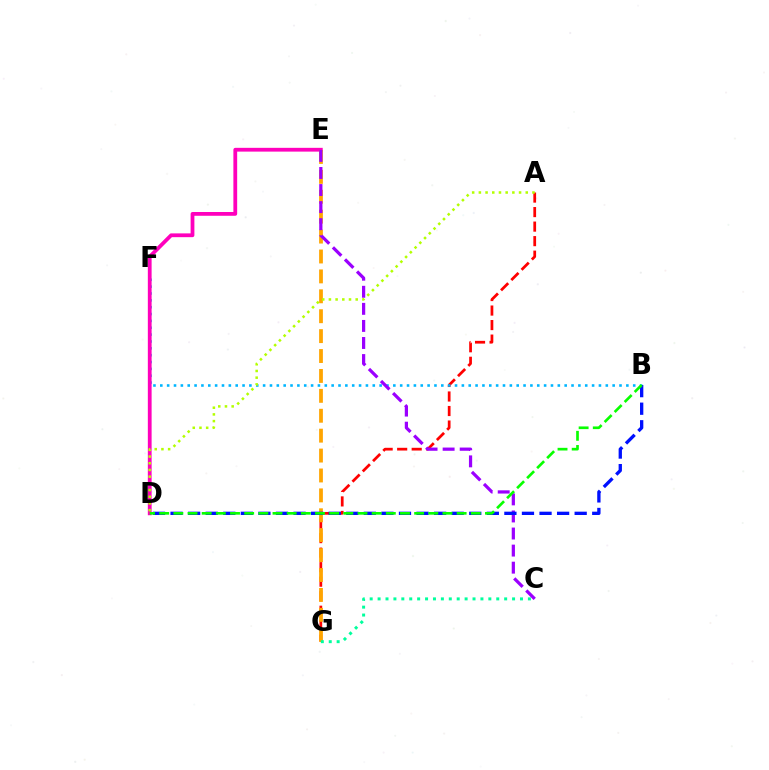{('A', 'G'): [{'color': '#ff0000', 'line_style': 'dashed', 'thickness': 1.97}], ('B', 'F'): [{'color': '#00b5ff', 'line_style': 'dotted', 'thickness': 1.86}], ('D', 'E'): [{'color': '#ff00bd', 'line_style': 'solid', 'thickness': 2.72}], ('E', 'G'): [{'color': '#ffa500', 'line_style': 'dashed', 'thickness': 2.7}], ('C', 'G'): [{'color': '#00ff9d', 'line_style': 'dotted', 'thickness': 2.15}], ('C', 'E'): [{'color': '#9b00ff', 'line_style': 'dashed', 'thickness': 2.32}], ('A', 'D'): [{'color': '#b3ff00', 'line_style': 'dotted', 'thickness': 1.82}], ('B', 'D'): [{'color': '#0010ff', 'line_style': 'dashed', 'thickness': 2.39}, {'color': '#08ff00', 'line_style': 'dashed', 'thickness': 1.92}]}